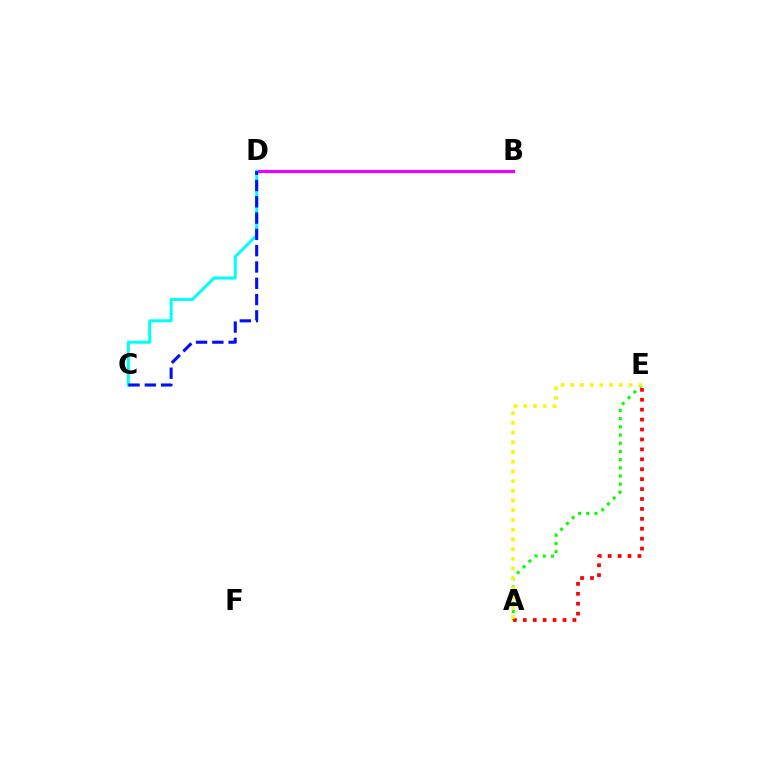{('B', 'D'): [{'color': '#ee00ff', 'line_style': 'solid', 'thickness': 2.27}], ('A', 'E'): [{'color': '#08ff00', 'line_style': 'dotted', 'thickness': 2.23}, {'color': '#ff0000', 'line_style': 'dotted', 'thickness': 2.7}, {'color': '#fcf500', 'line_style': 'dotted', 'thickness': 2.64}], ('C', 'D'): [{'color': '#00fff6', 'line_style': 'solid', 'thickness': 2.18}, {'color': '#0010ff', 'line_style': 'dashed', 'thickness': 2.21}]}